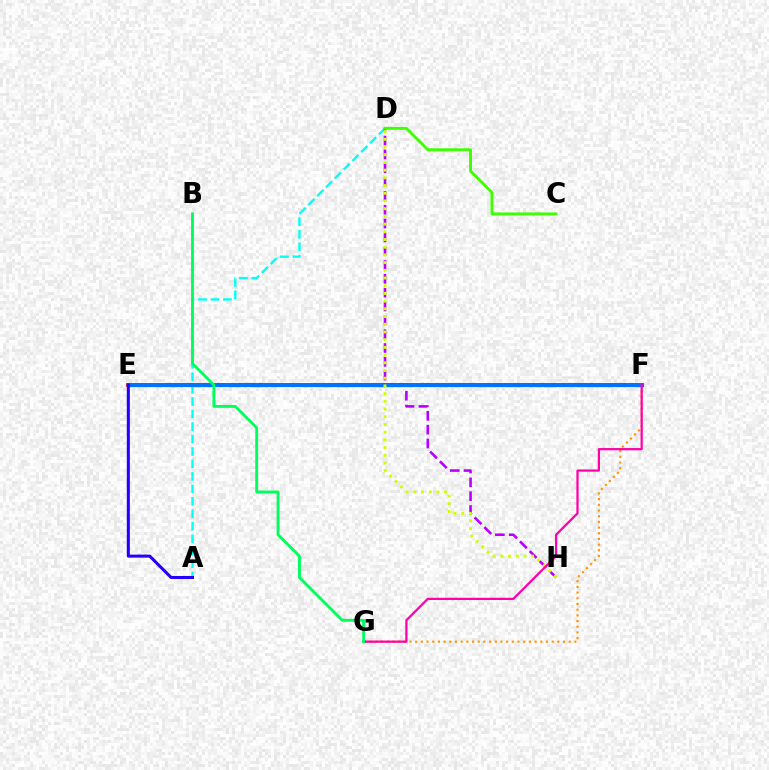{('F', 'G'): [{'color': '#ff9400', 'line_style': 'dotted', 'thickness': 1.54}, {'color': '#ff00ac', 'line_style': 'solid', 'thickness': 1.62}], ('A', 'D'): [{'color': '#00fff6', 'line_style': 'dashed', 'thickness': 1.69}], ('E', 'F'): [{'color': '#ff0000', 'line_style': 'solid', 'thickness': 2.71}, {'color': '#0074ff', 'line_style': 'solid', 'thickness': 2.35}], ('D', 'H'): [{'color': '#b900ff', 'line_style': 'dashed', 'thickness': 1.88}, {'color': '#d1ff00', 'line_style': 'dotted', 'thickness': 2.09}], ('A', 'E'): [{'color': '#2500ff', 'line_style': 'solid', 'thickness': 2.2}], ('C', 'D'): [{'color': '#3dff00', 'line_style': 'solid', 'thickness': 2.08}], ('B', 'G'): [{'color': '#00ff5c', 'line_style': 'solid', 'thickness': 2.07}]}